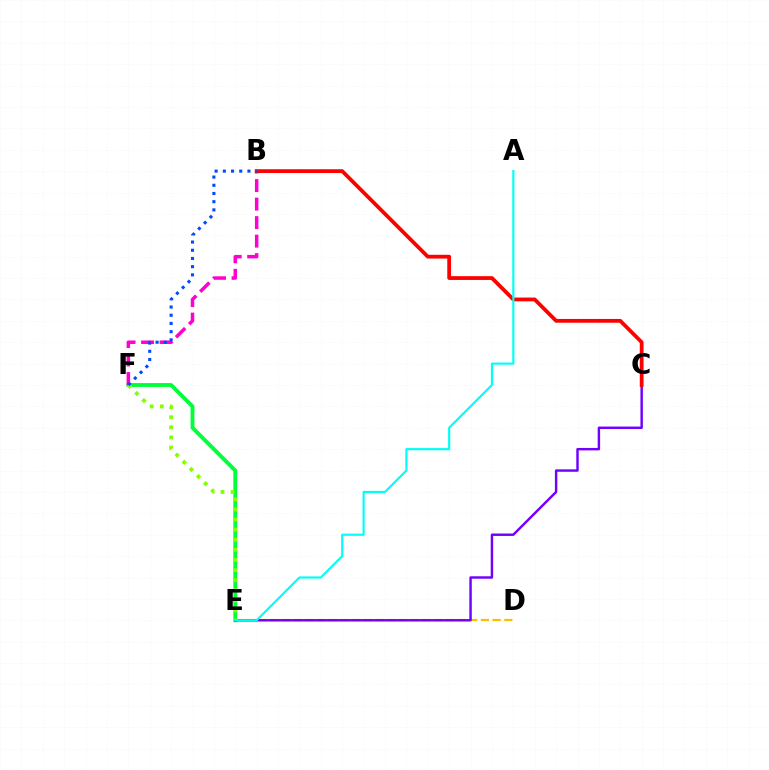{('E', 'F'): [{'color': '#00ff39', 'line_style': 'solid', 'thickness': 2.77}, {'color': '#84ff00', 'line_style': 'dotted', 'thickness': 2.74}], ('B', 'F'): [{'color': '#ff00cf', 'line_style': 'dashed', 'thickness': 2.52}, {'color': '#004bff', 'line_style': 'dotted', 'thickness': 2.23}], ('D', 'E'): [{'color': '#ffbd00', 'line_style': 'dashed', 'thickness': 1.59}], ('C', 'E'): [{'color': '#7200ff', 'line_style': 'solid', 'thickness': 1.76}], ('B', 'C'): [{'color': '#ff0000', 'line_style': 'solid', 'thickness': 2.72}], ('A', 'E'): [{'color': '#00fff6', 'line_style': 'solid', 'thickness': 1.56}]}